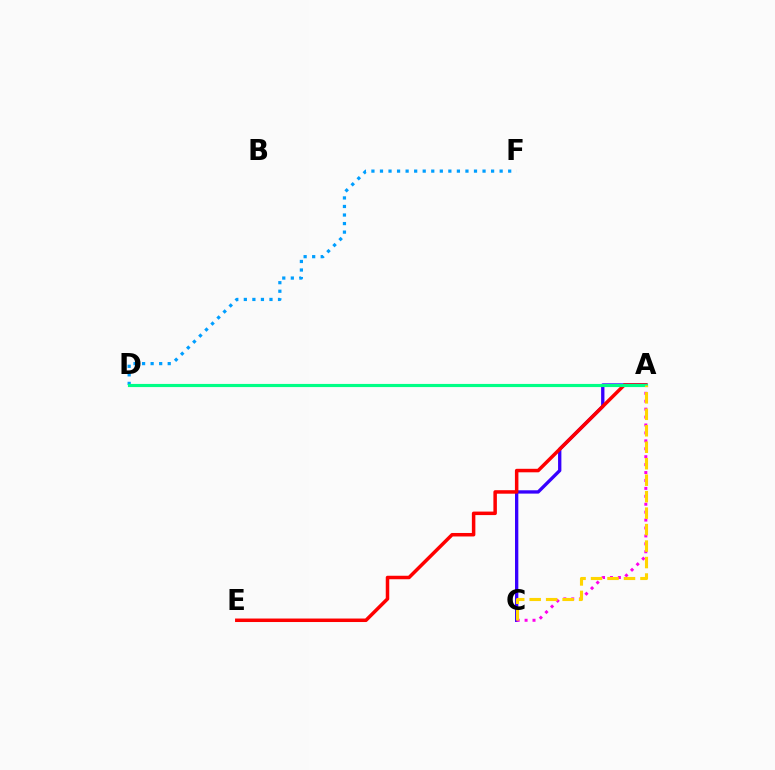{('A', 'D'): [{'color': '#4fff00', 'line_style': 'dashed', 'thickness': 1.92}, {'color': '#00ff86', 'line_style': 'solid', 'thickness': 2.27}], ('A', 'C'): [{'color': '#3700ff', 'line_style': 'solid', 'thickness': 2.39}, {'color': '#ff00ed', 'line_style': 'dotted', 'thickness': 2.15}, {'color': '#ffd500', 'line_style': 'dashed', 'thickness': 2.24}], ('A', 'E'): [{'color': '#ff0000', 'line_style': 'solid', 'thickness': 2.52}], ('D', 'F'): [{'color': '#009eff', 'line_style': 'dotted', 'thickness': 2.32}]}